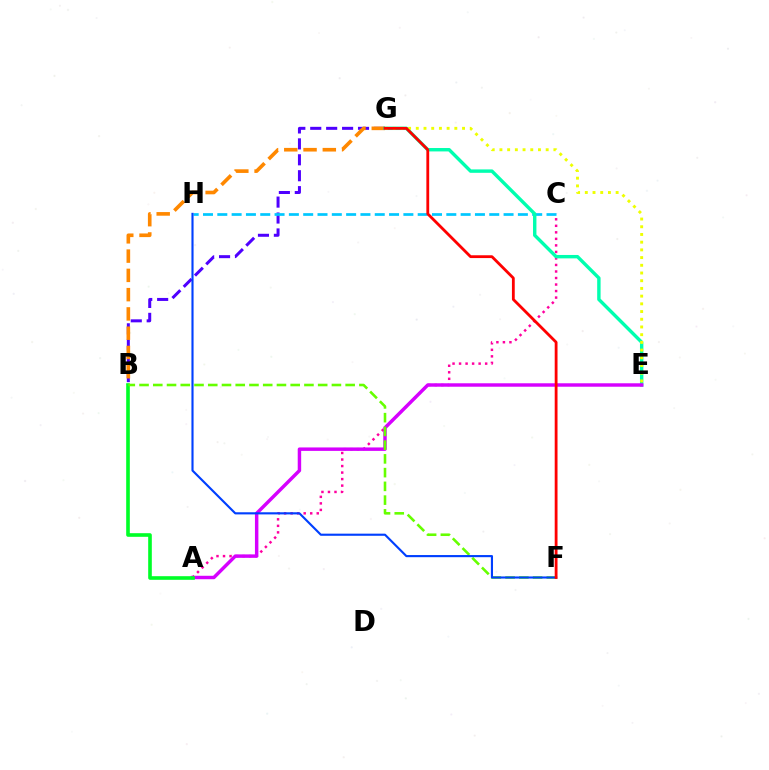{('B', 'G'): [{'color': '#4f00ff', 'line_style': 'dashed', 'thickness': 2.16}, {'color': '#ff8800', 'line_style': 'dashed', 'thickness': 2.62}], ('A', 'C'): [{'color': '#ff00a0', 'line_style': 'dotted', 'thickness': 1.77}], ('C', 'H'): [{'color': '#00c7ff', 'line_style': 'dashed', 'thickness': 1.94}], ('E', 'G'): [{'color': '#00ffaf', 'line_style': 'solid', 'thickness': 2.45}, {'color': '#eeff00', 'line_style': 'dotted', 'thickness': 2.09}], ('A', 'E'): [{'color': '#d600ff', 'line_style': 'solid', 'thickness': 2.48}], ('A', 'B'): [{'color': '#00ff27', 'line_style': 'solid', 'thickness': 2.61}], ('B', 'F'): [{'color': '#66ff00', 'line_style': 'dashed', 'thickness': 1.87}], ('F', 'H'): [{'color': '#003fff', 'line_style': 'solid', 'thickness': 1.54}], ('F', 'G'): [{'color': '#ff0000', 'line_style': 'solid', 'thickness': 2.02}]}